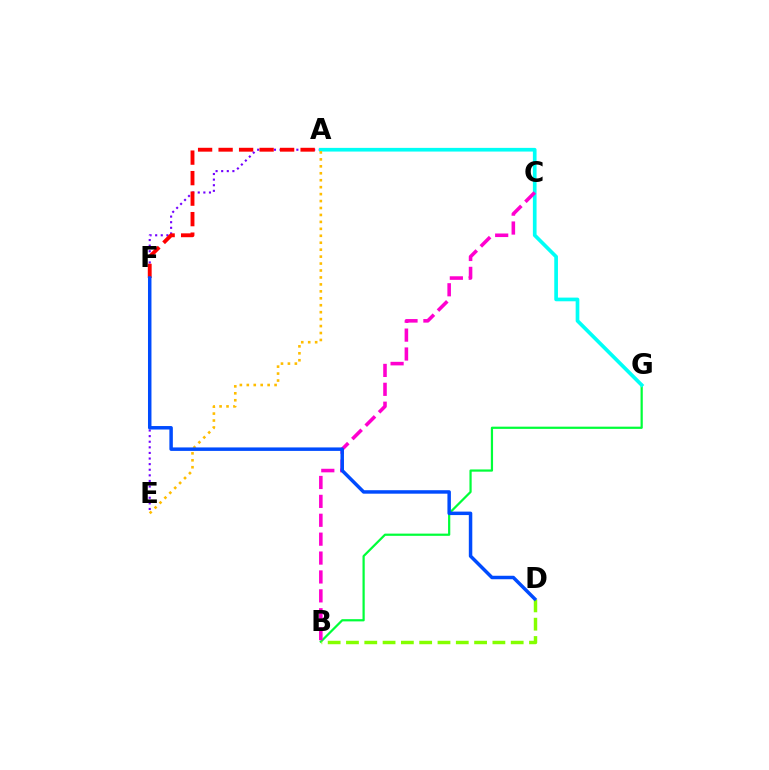{('A', 'E'): [{'color': '#7200ff', 'line_style': 'dotted', 'thickness': 1.52}, {'color': '#ffbd00', 'line_style': 'dotted', 'thickness': 1.89}], ('A', 'F'): [{'color': '#ff0000', 'line_style': 'dashed', 'thickness': 2.79}], ('B', 'G'): [{'color': '#00ff39', 'line_style': 'solid', 'thickness': 1.6}], ('A', 'G'): [{'color': '#00fff6', 'line_style': 'solid', 'thickness': 2.65}], ('B', 'C'): [{'color': '#ff00cf', 'line_style': 'dashed', 'thickness': 2.57}], ('B', 'D'): [{'color': '#84ff00', 'line_style': 'dashed', 'thickness': 2.49}], ('D', 'F'): [{'color': '#004bff', 'line_style': 'solid', 'thickness': 2.5}]}